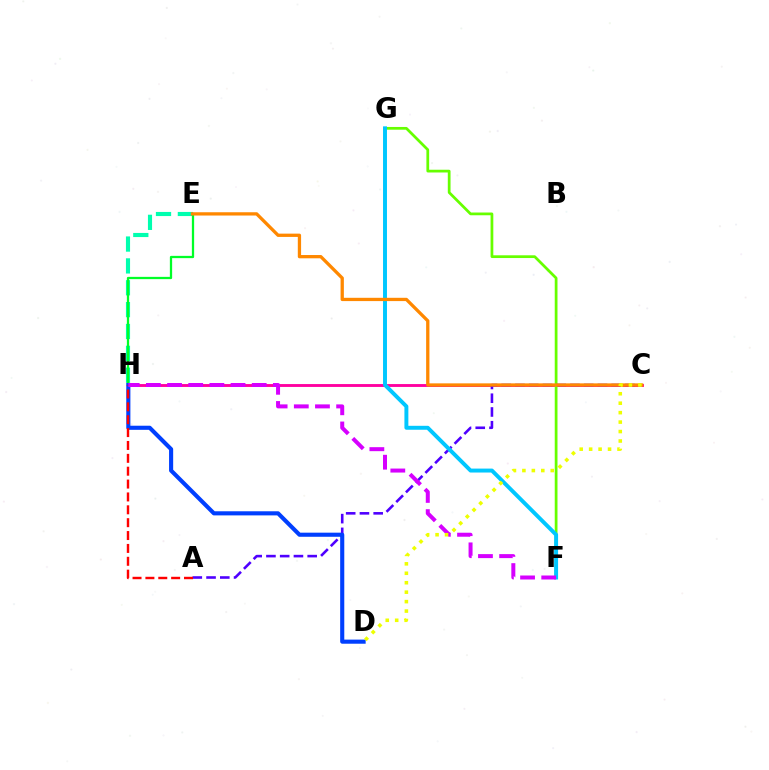{('E', 'H'): [{'color': '#00ffaf', 'line_style': 'dashed', 'thickness': 2.97}, {'color': '#00ff27', 'line_style': 'solid', 'thickness': 1.63}], ('C', 'H'): [{'color': '#ff00a0', 'line_style': 'solid', 'thickness': 2.07}], ('F', 'G'): [{'color': '#66ff00', 'line_style': 'solid', 'thickness': 1.98}, {'color': '#00c7ff', 'line_style': 'solid', 'thickness': 2.84}], ('A', 'C'): [{'color': '#4f00ff', 'line_style': 'dashed', 'thickness': 1.87}], ('D', 'H'): [{'color': '#003fff', 'line_style': 'solid', 'thickness': 2.96}], ('C', 'E'): [{'color': '#ff8800', 'line_style': 'solid', 'thickness': 2.37}], ('A', 'H'): [{'color': '#ff0000', 'line_style': 'dashed', 'thickness': 1.75}], ('F', 'H'): [{'color': '#d600ff', 'line_style': 'dashed', 'thickness': 2.88}], ('C', 'D'): [{'color': '#eeff00', 'line_style': 'dotted', 'thickness': 2.57}]}